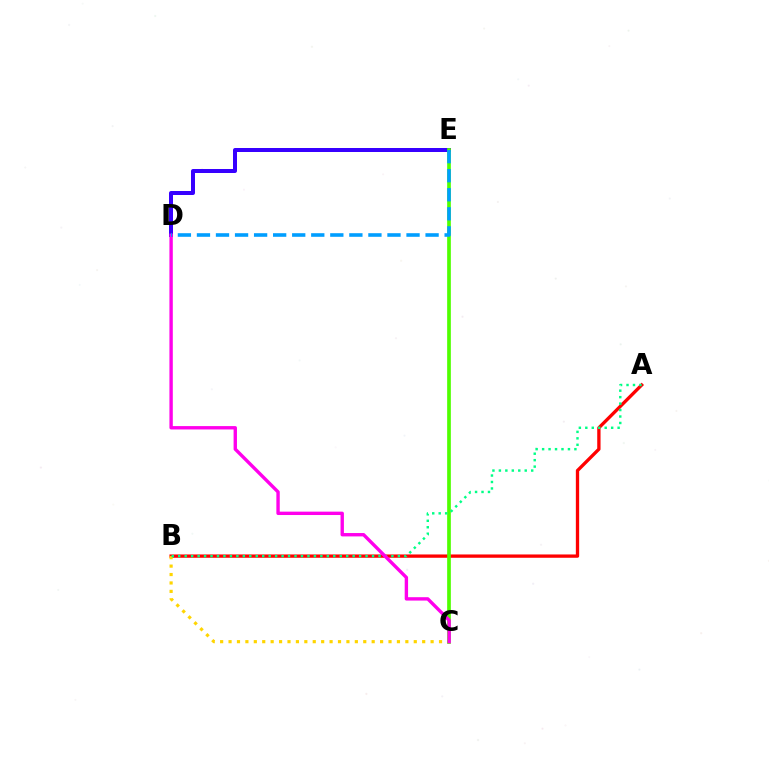{('A', 'B'): [{'color': '#ff0000', 'line_style': 'solid', 'thickness': 2.39}, {'color': '#00ff86', 'line_style': 'dotted', 'thickness': 1.76}], ('D', 'E'): [{'color': '#3700ff', 'line_style': 'solid', 'thickness': 2.88}, {'color': '#009eff', 'line_style': 'dashed', 'thickness': 2.59}], ('B', 'C'): [{'color': '#ffd500', 'line_style': 'dotted', 'thickness': 2.29}], ('C', 'E'): [{'color': '#4fff00', 'line_style': 'solid', 'thickness': 2.65}], ('C', 'D'): [{'color': '#ff00ed', 'line_style': 'solid', 'thickness': 2.43}]}